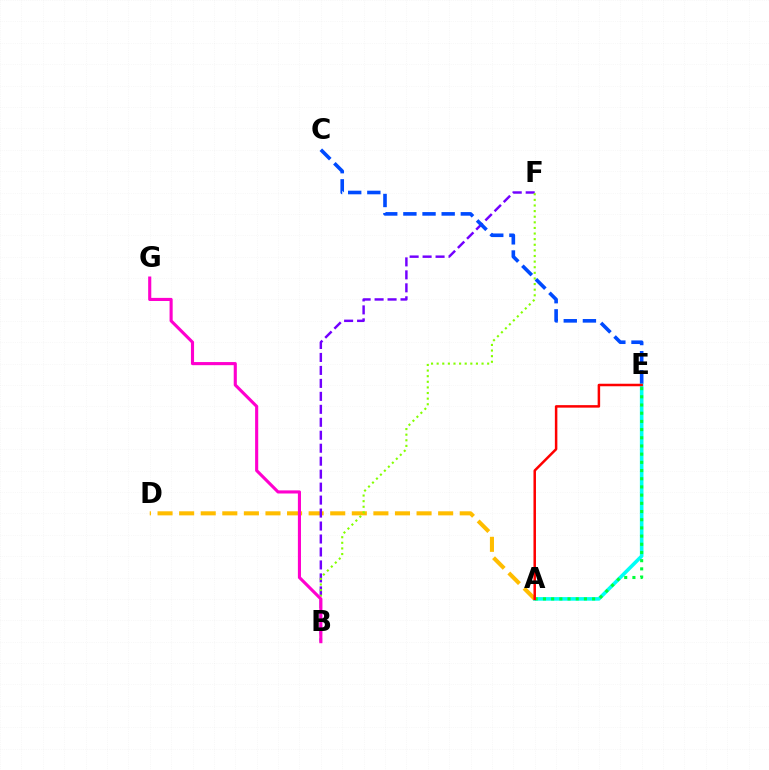{('A', 'E'): [{'color': '#00fff6', 'line_style': 'solid', 'thickness': 2.59}, {'color': '#00ff39', 'line_style': 'dotted', 'thickness': 2.23}, {'color': '#ff0000', 'line_style': 'solid', 'thickness': 1.8}], ('A', 'D'): [{'color': '#ffbd00', 'line_style': 'dashed', 'thickness': 2.93}], ('B', 'F'): [{'color': '#7200ff', 'line_style': 'dashed', 'thickness': 1.76}, {'color': '#84ff00', 'line_style': 'dotted', 'thickness': 1.53}], ('C', 'E'): [{'color': '#004bff', 'line_style': 'dashed', 'thickness': 2.6}], ('B', 'G'): [{'color': '#ff00cf', 'line_style': 'solid', 'thickness': 2.24}]}